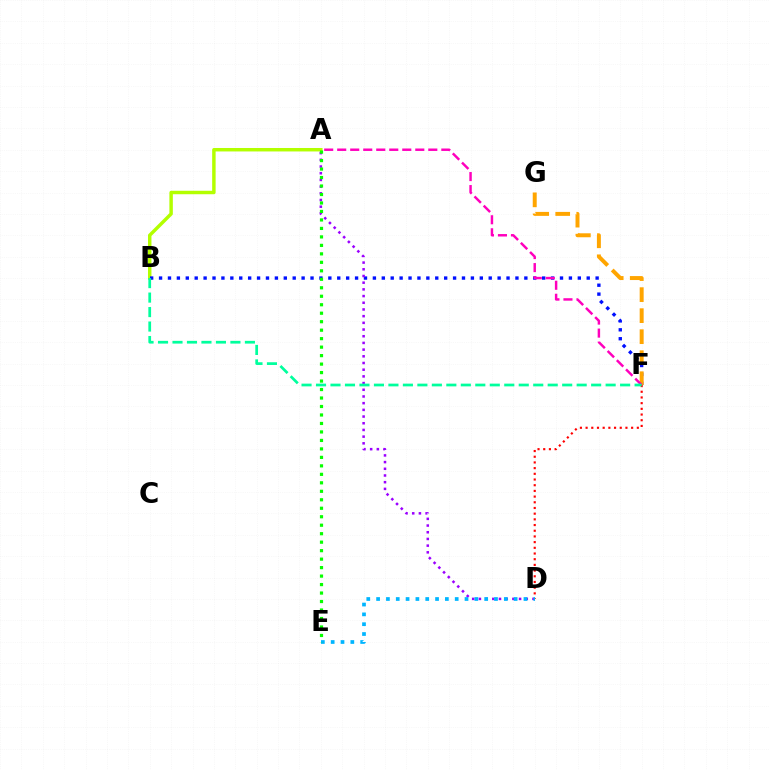{('A', 'B'): [{'color': '#b3ff00', 'line_style': 'solid', 'thickness': 2.49}], ('D', 'F'): [{'color': '#ff0000', 'line_style': 'dotted', 'thickness': 1.55}], ('B', 'F'): [{'color': '#0010ff', 'line_style': 'dotted', 'thickness': 2.42}, {'color': '#00ff9d', 'line_style': 'dashed', 'thickness': 1.97}], ('A', 'D'): [{'color': '#9b00ff', 'line_style': 'dotted', 'thickness': 1.82}], ('D', 'E'): [{'color': '#00b5ff', 'line_style': 'dotted', 'thickness': 2.67}], ('F', 'G'): [{'color': '#ffa500', 'line_style': 'dashed', 'thickness': 2.86}], ('A', 'F'): [{'color': '#ff00bd', 'line_style': 'dashed', 'thickness': 1.77}], ('A', 'E'): [{'color': '#08ff00', 'line_style': 'dotted', 'thickness': 2.3}]}